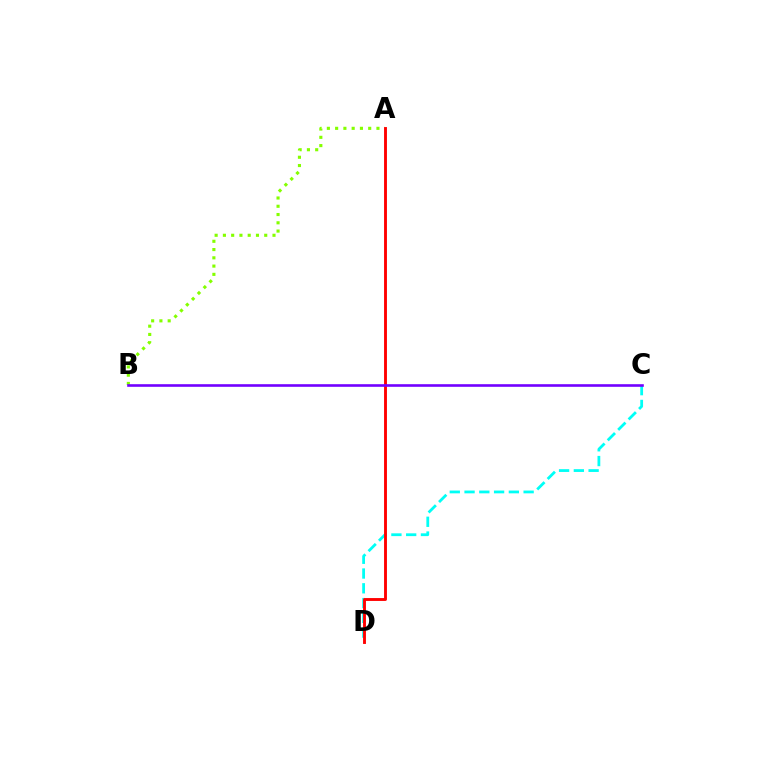{('A', 'B'): [{'color': '#84ff00', 'line_style': 'dotted', 'thickness': 2.25}], ('C', 'D'): [{'color': '#00fff6', 'line_style': 'dashed', 'thickness': 2.01}], ('A', 'D'): [{'color': '#ff0000', 'line_style': 'solid', 'thickness': 2.07}], ('B', 'C'): [{'color': '#7200ff', 'line_style': 'solid', 'thickness': 1.89}]}